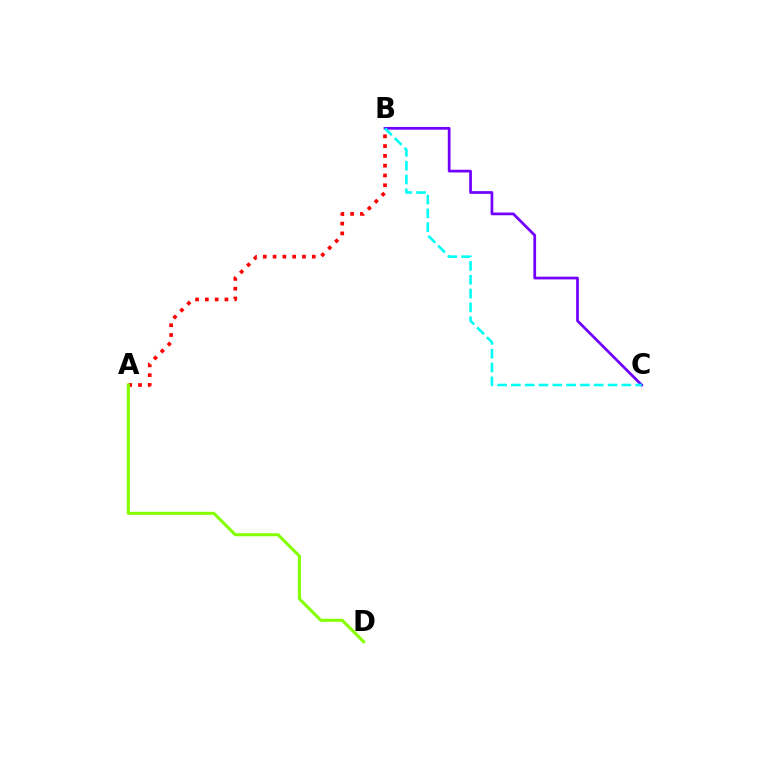{('A', 'B'): [{'color': '#ff0000', 'line_style': 'dotted', 'thickness': 2.66}], ('B', 'C'): [{'color': '#7200ff', 'line_style': 'solid', 'thickness': 1.97}, {'color': '#00fff6', 'line_style': 'dashed', 'thickness': 1.88}], ('A', 'D'): [{'color': '#84ff00', 'line_style': 'solid', 'thickness': 2.19}]}